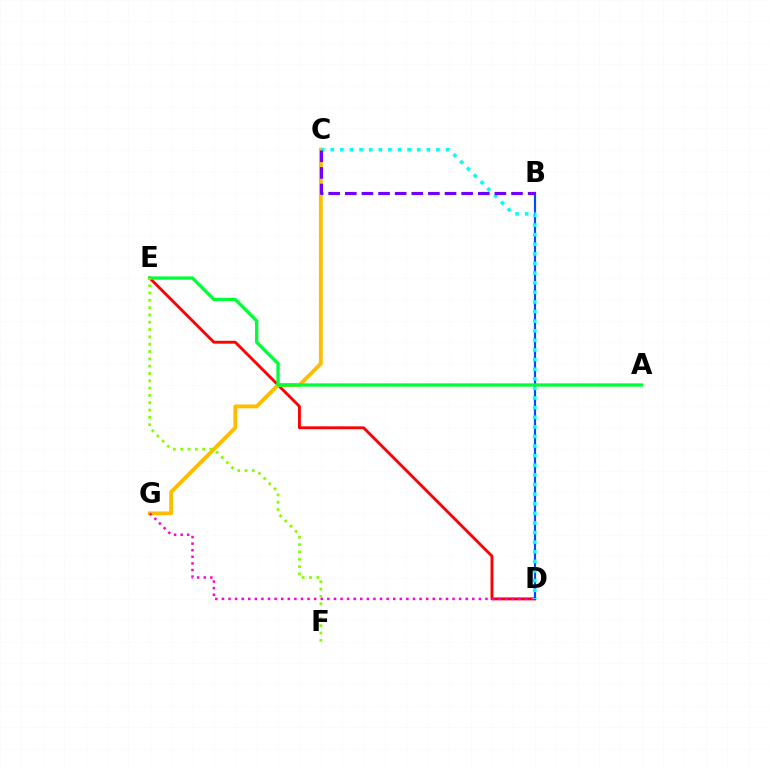{('B', 'D'): [{'color': '#004bff', 'line_style': 'solid', 'thickness': 1.57}], ('D', 'E'): [{'color': '#ff0000', 'line_style': 'solid', 'thickness': 2.07}], ('C', 'G'): [{'color': '#ffbd00', 'line_style': 'solid', 'thickness': 2.77}], ('D', 'G'): [{'color': '#ff00cf', 'line_style': 'dotted', 'thickness': 1.79}], ('C', 'D'): [{'color': '#00fff6', 'line_style': 'dotted', 'thickness': 2.61}], ('B', 'C'): [{'color': '#7200ff', 'line_style': 'dashed', 'thickness': 2.26}], ('A', 'E'): [{'color': '#00ff39', 'line_style': 'solid', 'thickness': 2.38}], ('E', 'F'): [{'color': '#84ff00', 'line_style': 'dotted', 'thickness': 1.99}]}